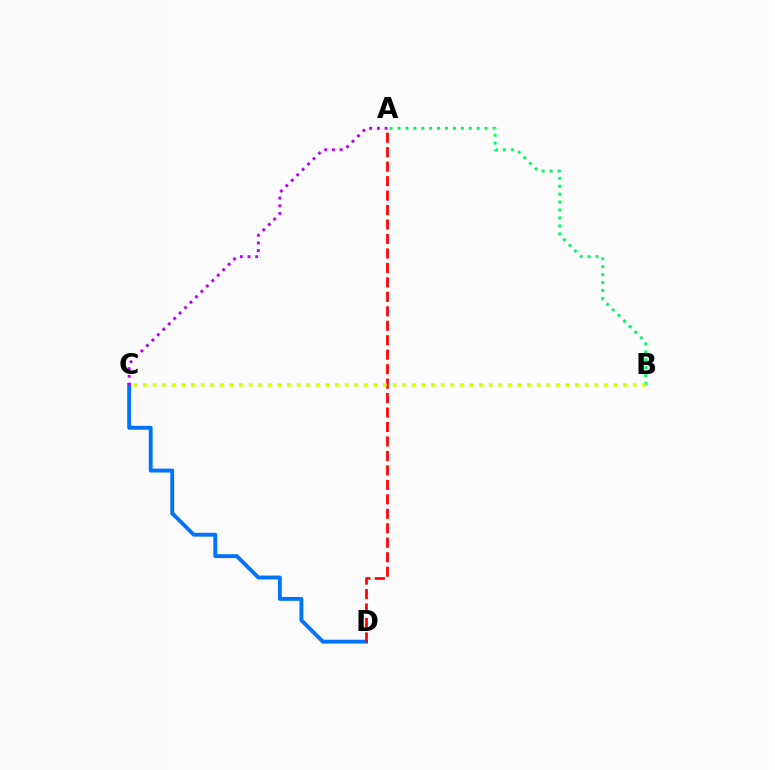{('C', 'D'): [{'color': '#0074ff', 'line_style': 'solid', 'thickness': 2.79}], ('A', 'D'): [{'color': '#ff0000', 'line_style': 'dashed', 'thickness': 1.96}], ('A', 'B'): [{'color': '#00ff5c', 'line_style': 'dotted', 'thickness': 2.15}], ('B', 'C'): [{'color': '#d1ff00', 'line_style': 'dotted', 'thickness': 2.61}], ('A', 'C'): [{'color': '#b900ff', 'line_style': 'dotted', 'thickness': 2.09}]}